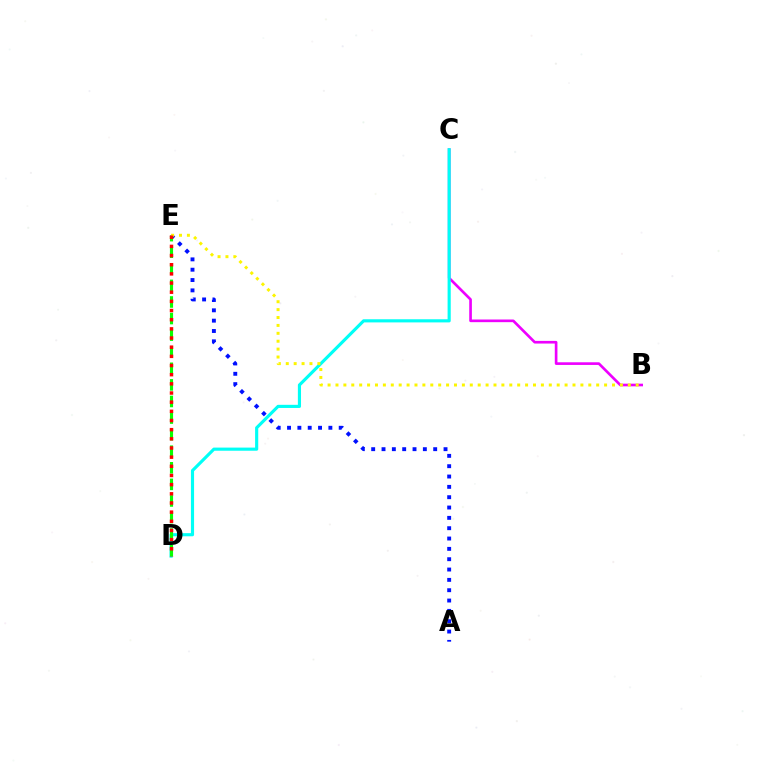{('B', 'C'): [{'color': '#ee00ff', 'line_style': 'solid', 'thickness': 1.91}], ('C', 'D'): [{'color': '#00fff6', 'line_style': 'solid', 'thickness': 2.26}], ('A', 'E'): [{'color': '#0010ff', 'line_style': 'dotted', 'thickness': 2.81}], ('D', 'E'): [{'color': '#08ff00', 'line_style': 'dashed', 'thickness': 2.25}, {'color': '#ff0000', 'line_style': 'dotted', 'thickness': 2.49}], ('B', 'E'): [{'color': '#fcf500', 'line_style': 'dotted', 'thickness': 2.15}]}